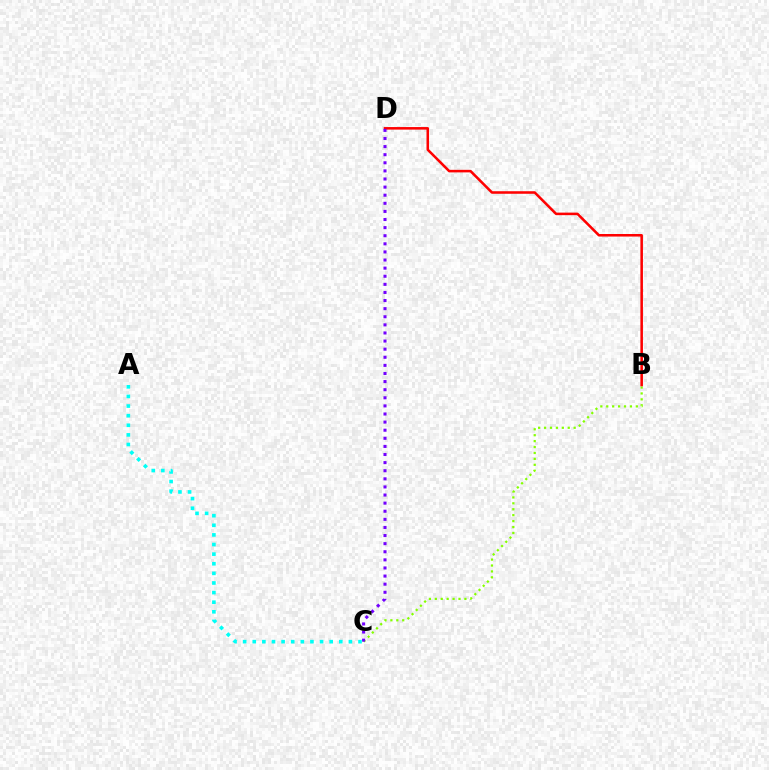{('A', 'C'): [{'color': '#00fff6', 'line_style': 'dotted', 'thickness': 2.61}], ('B', 'C'): [{'color': '#84ff00', 'line_style': 'dotted', 'thickness': 1.61}], ('B', 'D'): [{'color': '#ff0000', 'line_style': 'solid', 'thickness': 1.84}], ('C', 'D'): [{'color': '#7200ff', 'line_style': 'dotted', 'thickness': 2.2}]}